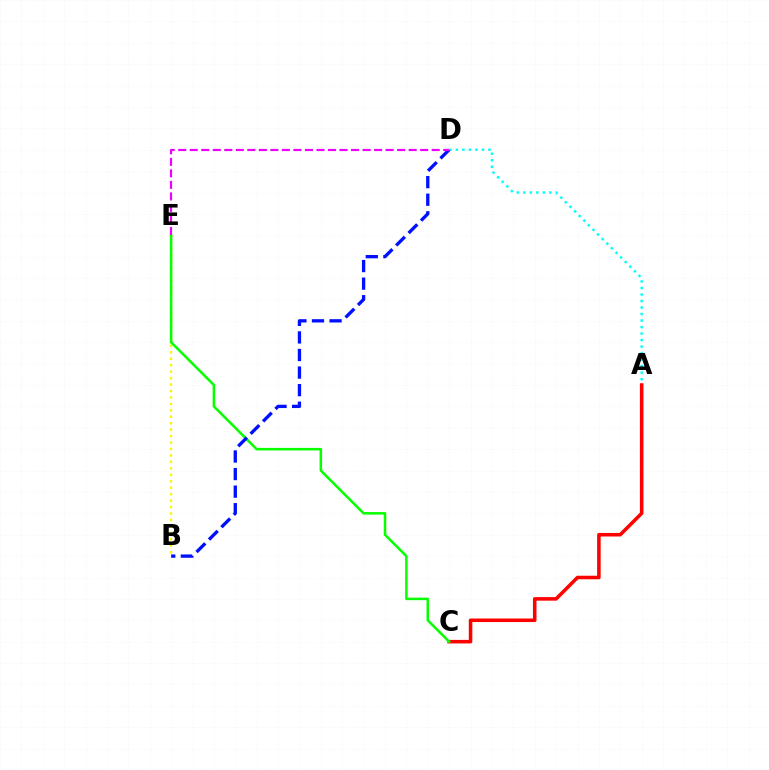{('A', 'D'): [{'color': '#00fff6', 'line_style': 'dotted', 'thickness': 1.77}], ('B', 'E'): [{'color': '#fcf500', 'line_style': 'dotted', 'thickness': 1.75}], ('A', 'C'): [{'color': '#ff0000', 'line_style': 'solid', 'thickness': 2.55}], ('C', 'E'): [{'color': '#08ff00', 'line_style': 'solid', 'thickness': 1.82}], ('B', 'D'): [{'color': '#0010ff', 'line_style': 'dashed', 'thickness': 2.39}], ('D', 'E'): [{'color': '#ee00ff', 'line_style': 'dashed', 'thickness': 1.57}]}